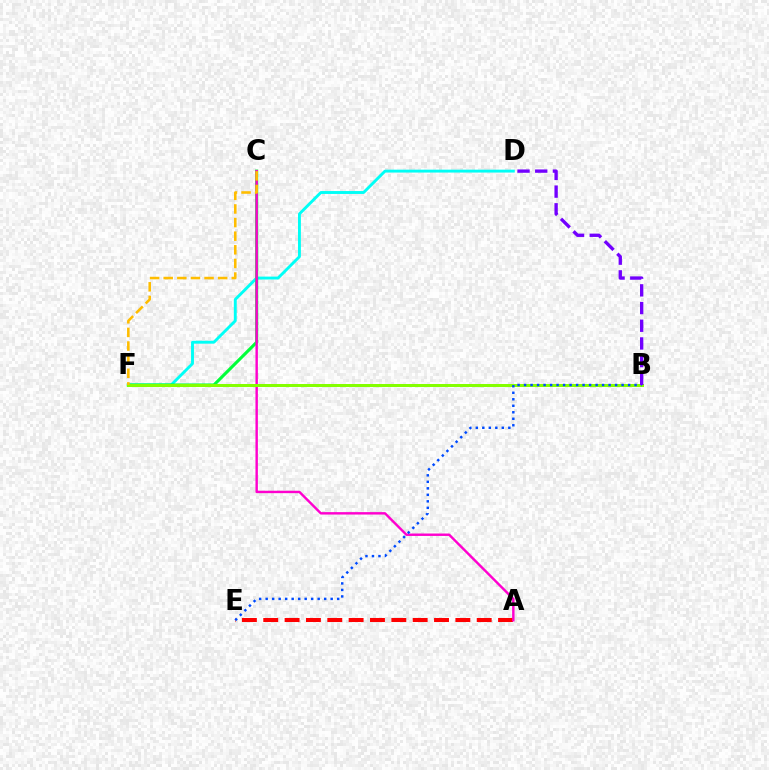{('A', 'E'): [{'color': '#ff0000', 'line_style': 'dashed', 'thickness': 2.9}], ('D', 'F'): [{'color': '#00fff6', 'line_style': 'solid', 'thickness': 2.09}], ('C', 'F'): [{'color': '#00ff39', 'line_style': 'solid', 'thickness': 2.22}, {'color': '#ffbd00', 'line_style': 'dashed', 'thickness': 1.85}], ('A', 'C'): [{'color': '#ff00cf', 'line_style': 'solid', 'thickness': 1.74}], ('B', 'F'): [{'color': '#84ff00', 'line_style': 'solid', 'thickness': 2.15}], ('B', 'E'): [{'color': '#004bff', 'line_style': 'dotted', 'thickness': 1.77}], ('B', 'D'): [{'color': '#7200ff', 'line_style': 'dashed', 'thickness': 2.4}]}